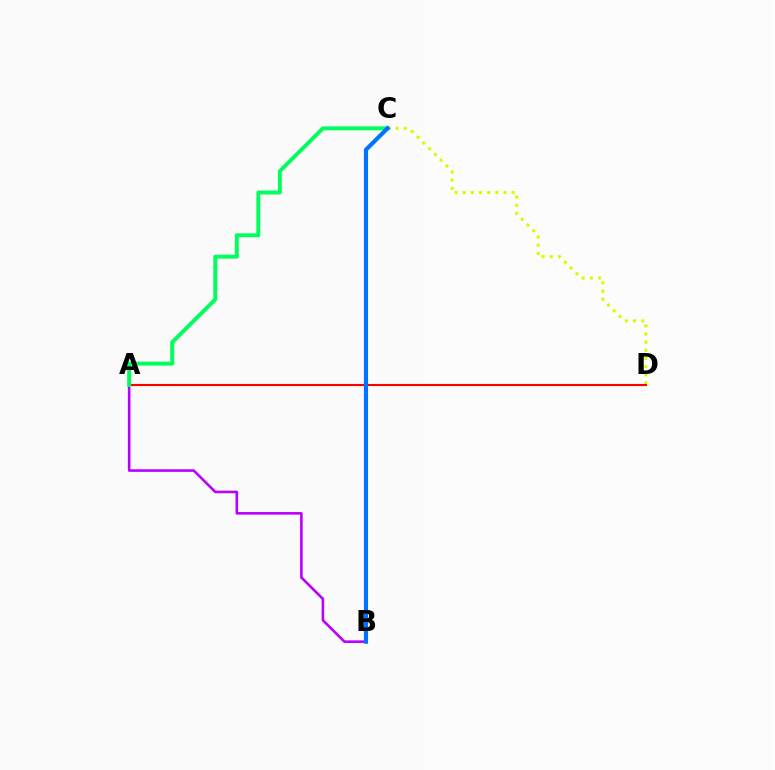{('C', 'D'): [{'color': '#d1ff00', 'line_style': 'dotted', 'thickness': 2.22}], ('A', 'B'): [{'color': '#b900ff', 'line_style': 'solid', 'thickness': 1.88}], ('A', 'D'): [{'color': '#ff0000', 'line_style': 'solid', 'thickness': 1.52}], ('A', 'C'): [{'color': '#00ff5c', 'line_style': 'solid', 'thickness': 2.84}], ('B', 'C'): [{'color': '#0074ff', 'line_style': 'solid', 'thickness': 2.99}]}